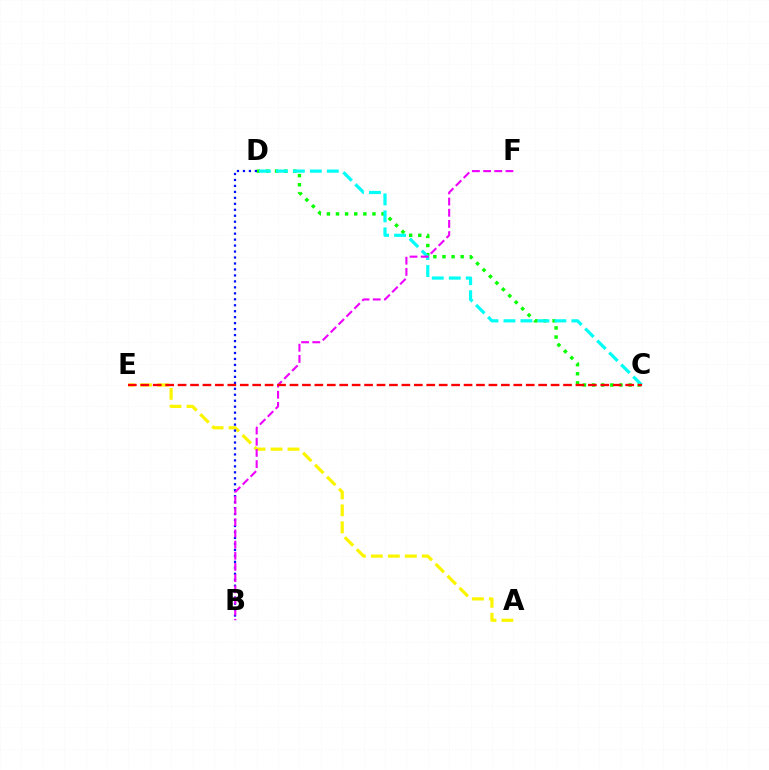{('A', 'E'): [{'color': '#fcf500', 'line_style': 'dashed', 'thickness': 2.3}], ('C', 'D'): [{'color': '#08ff00', 'line_style': 'dotted', 'thickness': 2.48}, {'color': '#00fff6', 'line_style': 'dashed', 'thickness': 2.31}], ('B', 'D'): [{'color': '#0010ff', 'line_style': 'dotted', 'thickness': 1.62}], ('B', 'F'): [{'color': '#ee00ff', 'line_style': 'dashed', 'thickness': 1.52}], ('C', 'E'): [{'color': '#ff0000', 'line_style': 'dashed', 'thickness': 1.69}]}